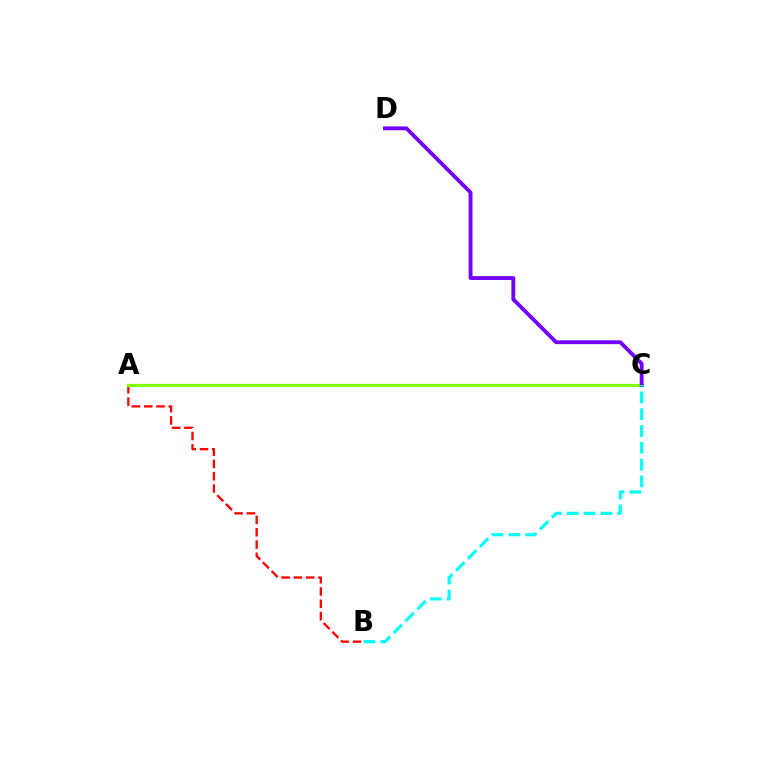{('A', 'B'): [{'color': '#ff0000', 'line_style': 'dashed', 'thickness': 1.67}], ('A', 'C'): [{'color': '#84ff00', 'line_style': 'solid', 'thickness': 2.29}], ('C', 'D'): [{'color': '#7200ff', 'line_style': 'solid', 'thickness': 2.77}], ('B', 'C'): [{'color': '#00fff6', 'line_style': 'dashed', 'thickness': 2.28}]}